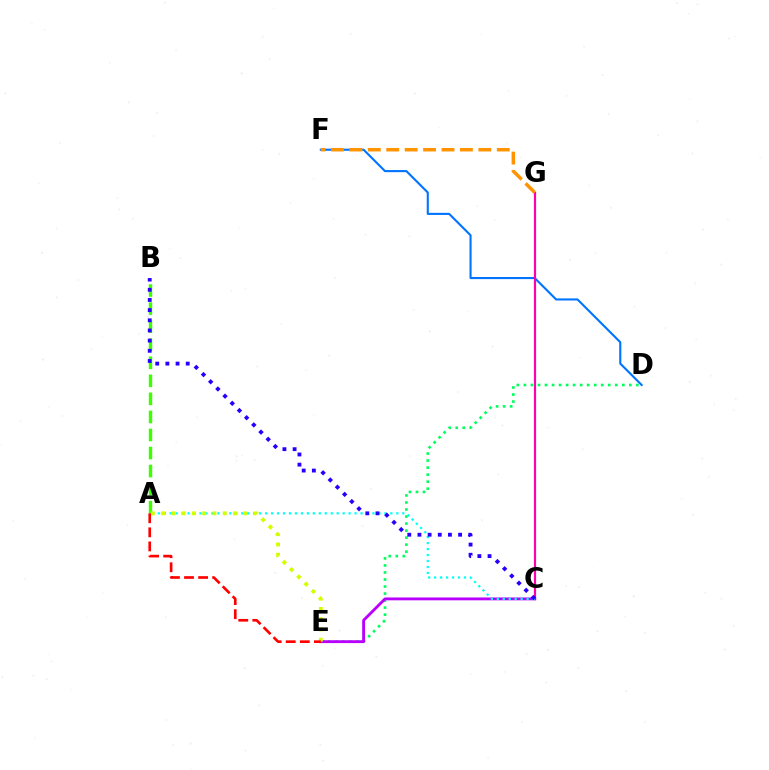{('D', 'E'): [{'color': '#00ff5c', 'line_style': 'dotted', 'thickness': 1.91}], ('D', 'F'): [{'color': '#0074ff', 'line_style': 'solid', 'thickness': 1.51}], ('C', 'G'): [{'color': '#ff00ac', 'line_style': 'solid', 'thickness': 1.58}], ('A', 'B'): [{'color': '#3dff00', 'line_style': 'dashed', 'thickness': 2.45}], ('C', 'E'): [{'color': '#b900ff', 'line_style': 'solid', 'thickness': 2.06}], ('A', 'C'): [{'color': '#00fff6', 'line_style': 'dotted', 'thickness': 1.62}], ('F', 'G'): [{'color': '#ff9400', 'line_style': 'dashed', 'thickness': 2.5}], ('B', 'C'): [{'color': '#2500ff', 'line_style': 'dotted', 'thickness': 2.76}], ('A', 'E'): [{'color': '#d1ff00', 'line_style': 'dotted', 'thickness': 2.79}, {'color': '#ff0000', 'line_style': 'dashed', 'thickness': 1.91}]}